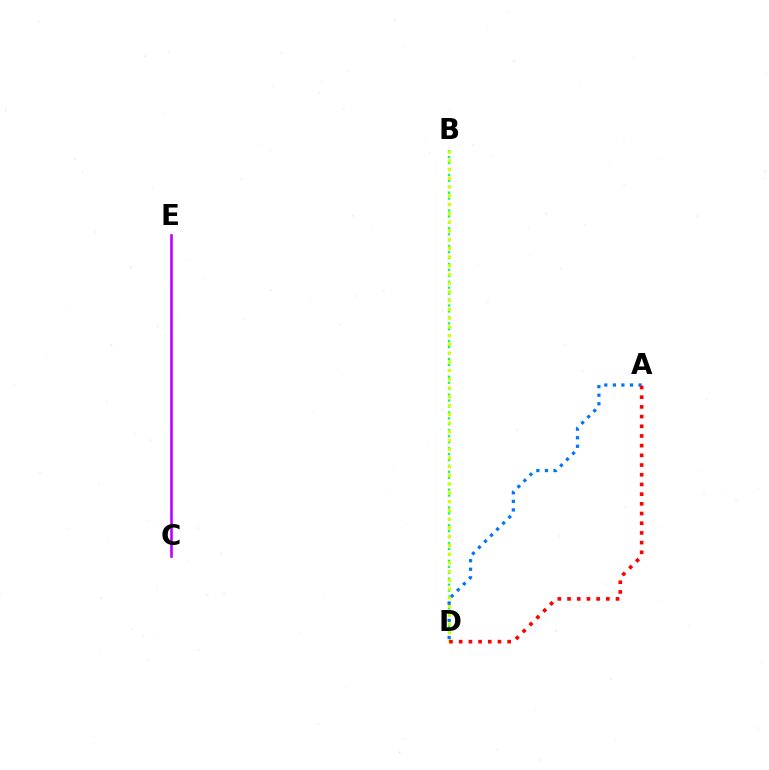{('B', 'D'): [{'color': '#00ff5c', 'line_style': 'dotted', 'thickness': 1.61}, {'color': '#d1ff00', 'line_style': 'dotted', 'thickness': 2.37}], ('A', 'D'): [{'color': '#0074ff', 'line_style': 'dotted', 'thickness': 2.33}, {'color': '#ff0000', 'line_style': 'dotted', 'thickness': 2.63}], ('C', 'E'): [{'color': '#b900ff', 'line_style': 'solid', 'thickness': 1.87}]}